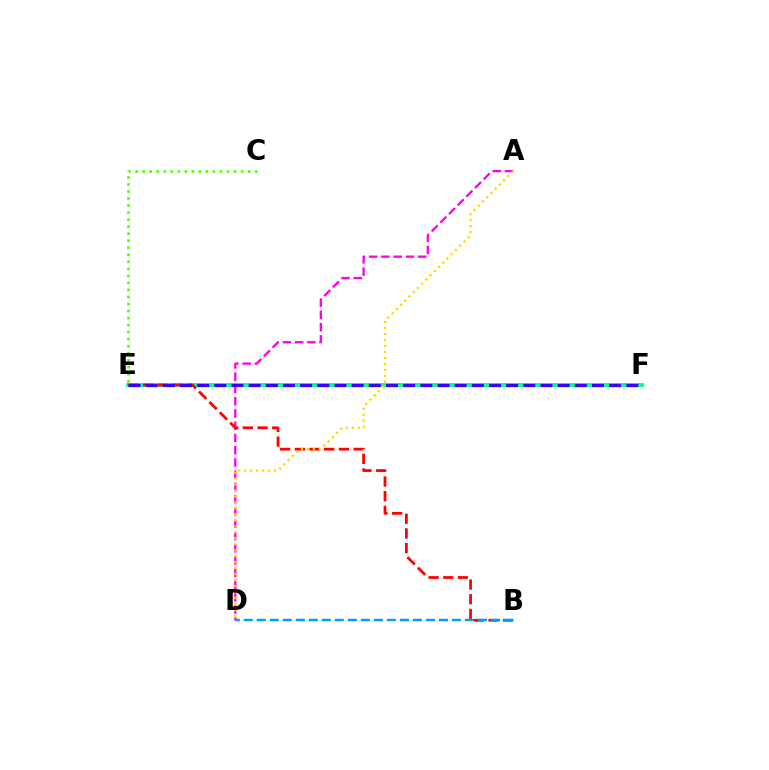{('A', 'D'): [{'color': '#ff00ed', 'line_style': 'dashed', 'thickness': 1.67}, {'color': '#ffd500', 'line_style': 'dotted', 'thickness': 1.62}], ('E', 'F'): [{'color': '#00ff86', 'line_style': 'solid', 'thickness': 2.74}, {'color': '#3700ff', 'line_style': 'dashed', 'thickness': 2.33}], ('B', 'E'): [{'color': '#ff0000', 'line_style': 'dashed', 'thickness': 1.99}], ('C', 'E'): [{'color': '#4fff00', 'line_style': 'dotted', 'thickness': 1.91}], ('B', 'D'): [{'color': '#009eff', 'line_style': 'dashed', 'thickness': 1.77}]}